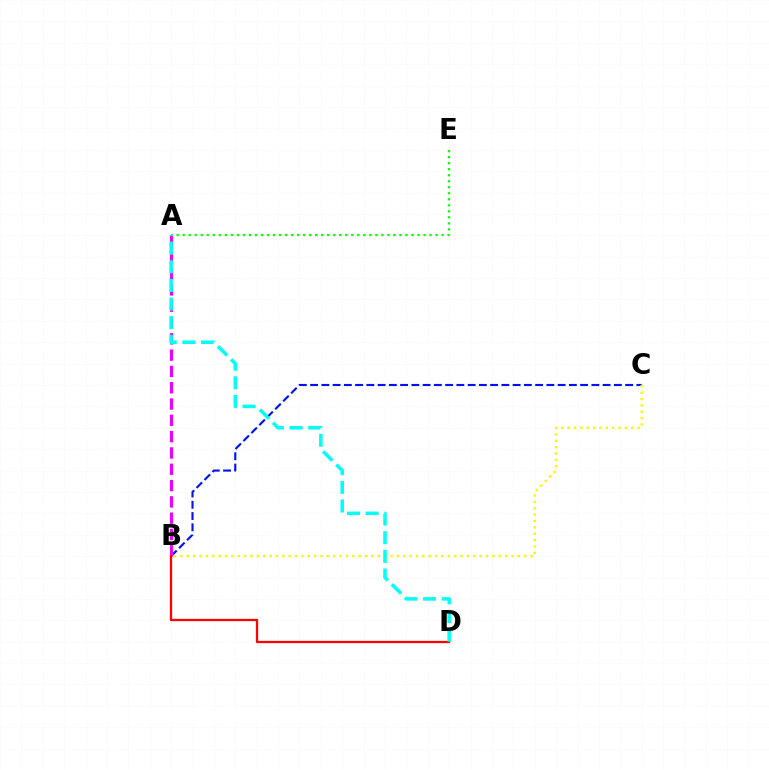{('B', 'C'): [{'color': '#0010ff', 'line_style': 'dashed', 'thickness': 1.53}, {'color': '#fcf500', 'line_style': 'dotted', 'thickness': 1.73}], ('A', 'B'): [{'color': '#ee00ff', 'line_style': 'dashed', 'thickness': 2.22}], ('B', 'D'): [{'color': '#ff0000', 'line_style': 'solid', 'thickness': 1.63}], ('A', 'E'): [{'color': '#08ff00', 'line_style': 'dotted', 'thickness': 1.64}], ('A', 'D'): [{'color': '#00fff6', 'line_style': 'dashed', 'thickness': 2.53}]}